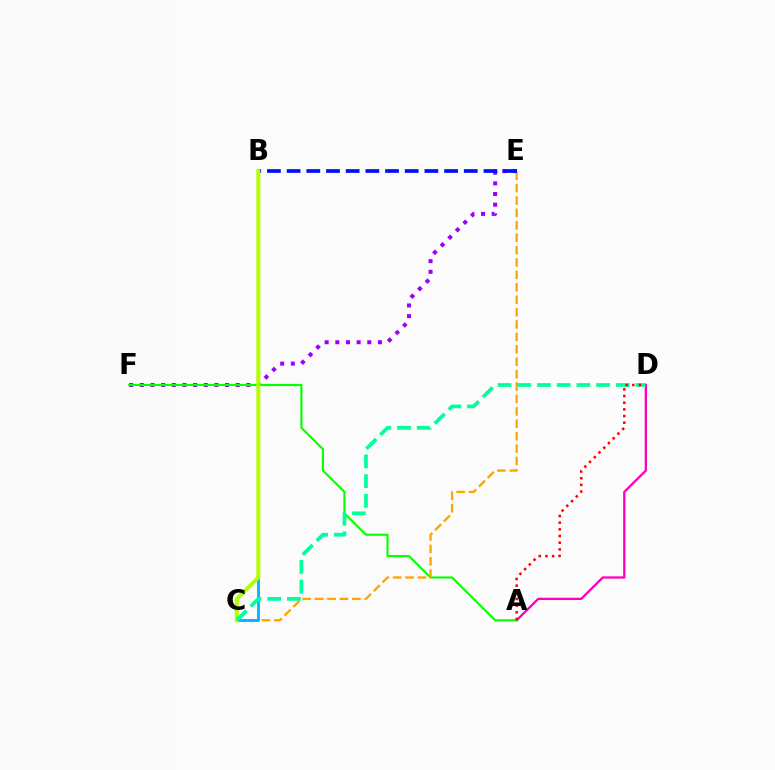{('E', 'F'): [{'color': '#9b00ff', 'line_style': 'dotted', 'thickness': 2.9}], ('A', 'D'): [{'color': '#ff00bd', 'line_style': 'solid', 'thickness': 1.65}, {'color': '#ff0000', 'line_style': 'dotted', 'thickness': 1.81}], ('A', 'F'): [{'color': '#08ff00', 'line_style': 'solid', 'thickness': 1.53}], ('C', 'E'): [{'color': '#ffa500', 'line_style': 'dashed', 'thickness': 1.69}], ('B', 'E'): [{'color': '#0010ff', 'line_style': 'dashed', 'thickness': 2.67}], ('B', 'C'): [{'color': '#00b5ff', 'line_style': 'solid', 'thickness': 2.04}, {'color': '#b3ff00', 'line_style': 'solid', 'thickness': 2.89}], ('C', 'D'): [{'color': '#00ff9d', 'line_style': 'dashed', 'thickness': 2.68}]}